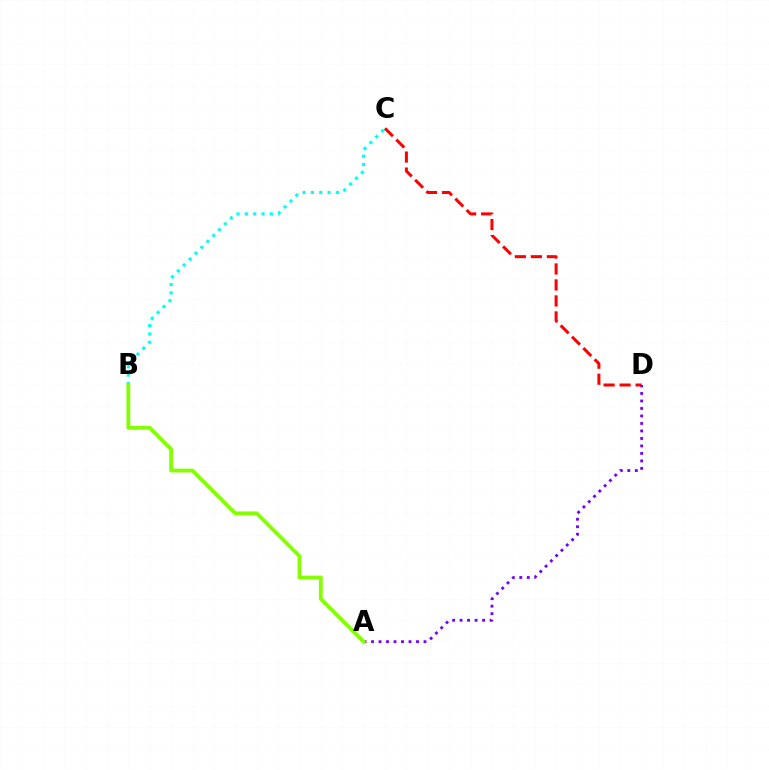{('C', 'D'): [{'color': '#ff0000', 'line_style': 'dashed', 'thickness': 2.17}], ('B', 'C'): [{'color': '#00fff6', 'line_style': 'dotted', 'thickness': 2.26}], ('A', 'D'): [{'color': '#7200ff', 'line_style': 'dotted', 'thickness': 2.04}], ('A', 'B'): [{'color': '#84ff00', 'line_style': 'solid', 'thickness': 2.74}]}